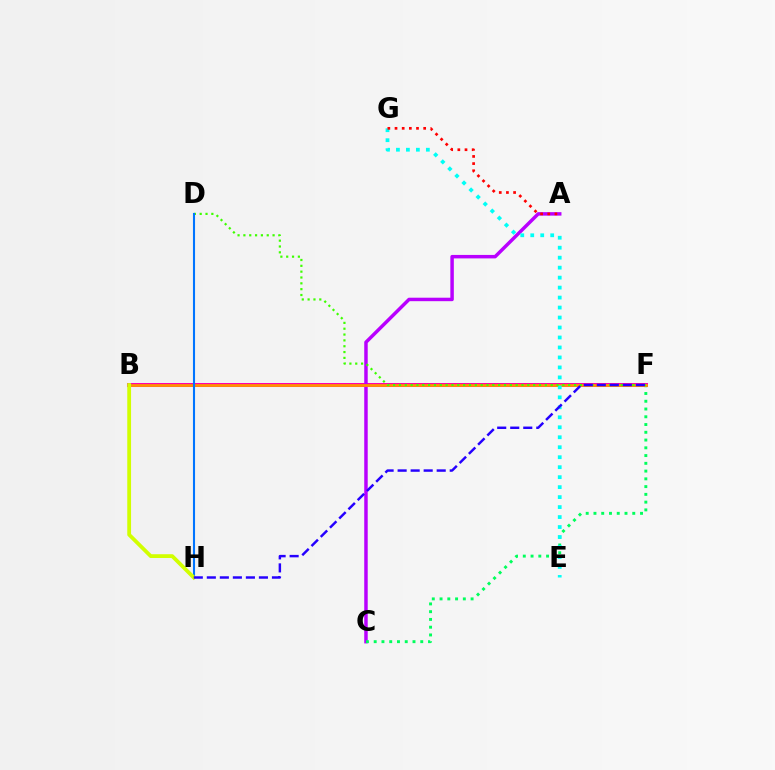{('B', 'F'): [{'color': '#ff00ac', 'line_style': 'solid', 'thickness': 2.89}, {'color': '#ff9400', 'line_style': 'solid', 'thickness': 1.98}], ('A', 'C'): [{'color': '#b900ff', 'line_style': 'solid', 'thickness': 2.5}], ('C', 'F'): [{'color': '#00ff5c', 'line_style': 'dotted', 'thickness': 2.11}], ('E', 'G'): [{'color': '#00fff6', 'line_style': 'dotted', 'thickness': 2.71}], ('D', 'F'): [{'color': '#3dff00', 'line_style': 'dotted', 'thickness': 1.59}], ('D', 'H'): [{'color': '#0074ff', 'line_style': 'solid', 'thickness': 1.51}], ('B', 'H'): [{'color': '#d1ff00', 'line_style': 'solid', 'thickness': 2.72}], ('A', 'G'): [{'color': '#ff0000', 'line_style': 'dotted', 'thickness': 1.95}], ('F', 'H'): [{'color': '#2500ff', 'line_style': 'dashed', 'thickness': 1.77}]}